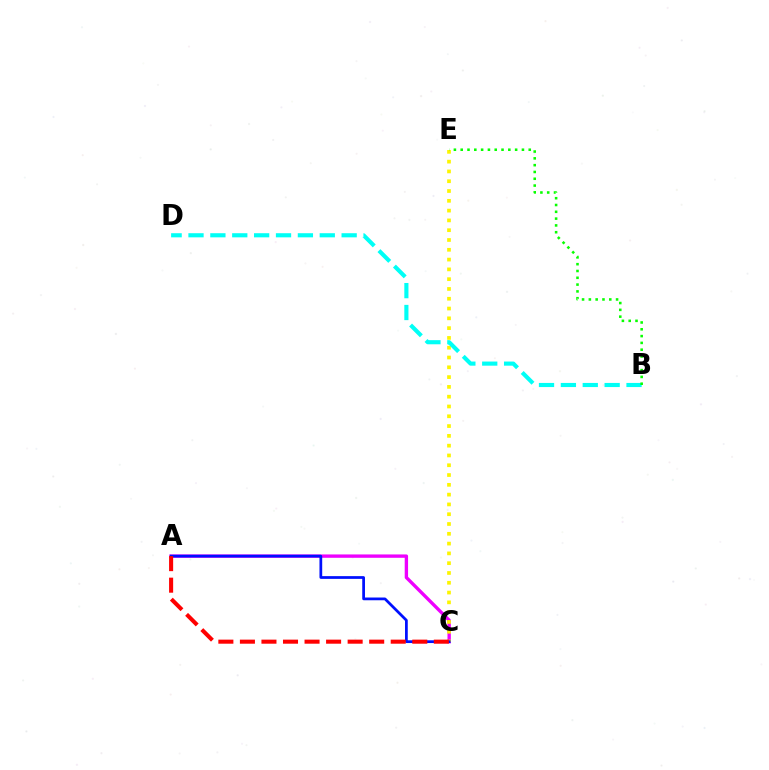{('A', 'C'): [{'color': '#ee00ff', 'line_style': 'solid', 'thickness': 2.42}, {'color': '#0010ff', 'line_style': 'solid', 'thickness': 1.97}, {'color': '#ff0000', 'line_style': 'dashed', 'thickness': 2.93}], ('C', 'E'): [{'color': '#fcf500', 'line_style': 'dotted', 'thickness': 2.66}], ('B', 'D'): [{'color': '#00fff6', 'line_style': 'dashed', 'thickness': 2.97}], ('B', 'E'): [{'color': '#08ff00', 'line_style': 'dotted', 'thickness': 1.85}]}